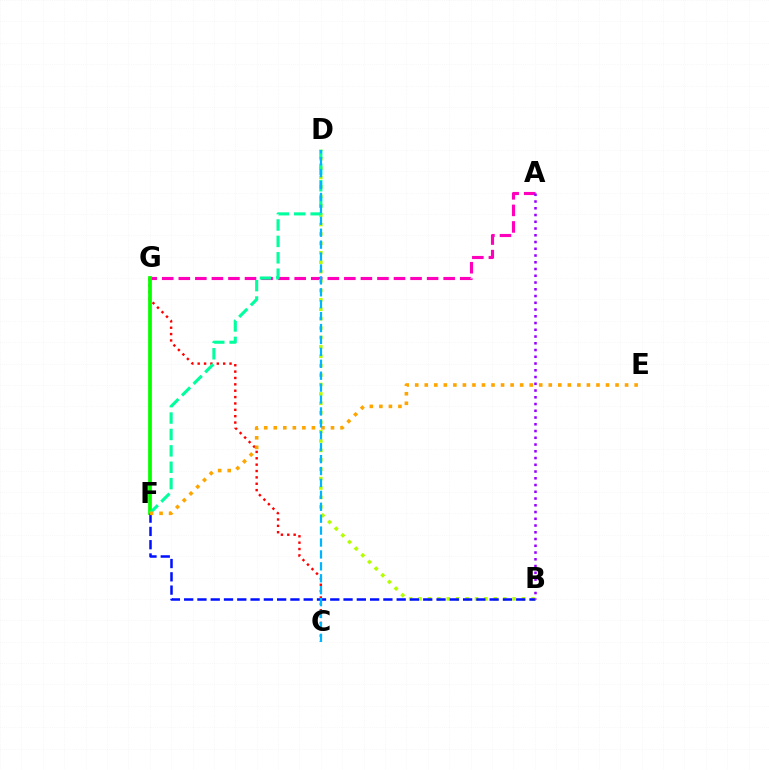{('C', 'G'): [{'color': '#ff0000', 'line_style': 'dotted', 'thickness': 1.73}], ('A', 'G'): [{'color': '#ff00bd', 'line_style': 'dashed', 'thickness': 2.25}], ('B', 'D'): [{'color': '#b3ff00', 'line_style': 'dotted', 'thickness': 2.56}], ('F', 'G'): [{'color': '#08ff00', 'line_style': 'solid', 'thickness': 2.69}], ('B', 'F'): [{'color': '#0010ff', 'line_style': 'dashed', 'thickness': 1.8}], ('A', 'B'): [{'color': '#9b00ff', 'line_style': 'dotted', 'thickness': 1.83}], ('D', 'F'): [{'color': '#00ff9d', 'line_style': 'dashed', 'thickness': 2.23}], ('E', 'F'): [{'color': '#ffa500', 'line_style': 'dotted', 'thickness': 2.59}], ('C', 'D'): [{'color': '#00b5ff', 'line_style': 'dashed', 'thickness': 1.62}]}